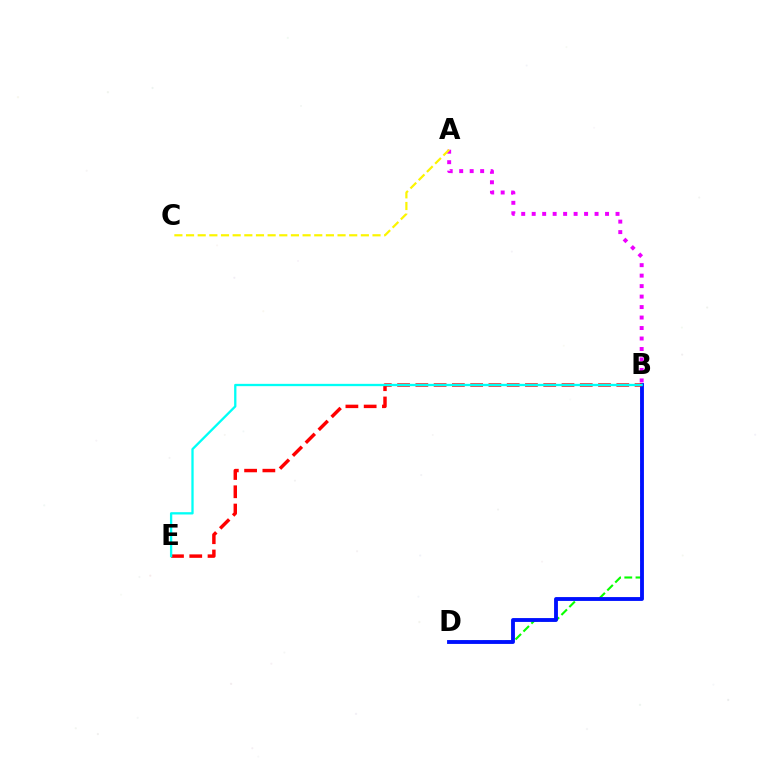{('A', 'B'): [{'color': '#ee00ff', 'line_style': 'dotted', 'thickness': 2.85}], ('B', 'D'): [{'color': '#08ff00', 'line_style': 'dashed', 'thickness': 1.52}, {'color': '#0010ff', 'line_style': 'solid', 'thickness': 2.77}], ('B', 'E'): [{'color': '#ff0000', 'line_style': 'dashed', 'thickness': 2.48}, {'color': '#00fff6', 'line_style': 'solid', 'thickness': 1.66}], ('A', 'C'): [{'color': '#fcf500', 'line_style': 'dashed', 'thickness': 1.58}]}